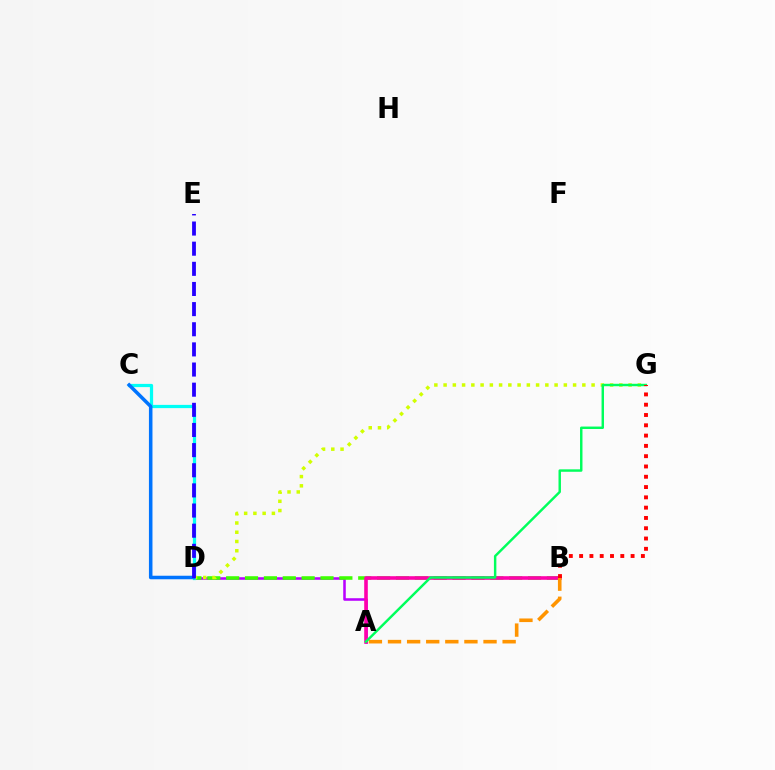{('A', 'D'): [{'color': '#b900ff', 'line_style': 'solid', 'thickness': 1.84}], ('B', 'D'): [{'color': '#3dff00', 'line_style': 'dashed', 'thickness': 2.56}], ('A', 'B'): [{'color': '#ff00ac', 'line_style': 'solid', 'thickness': 2.59}, {'color': '#ff9400', 'line_style': 'dashed', 'thickness': 2.6}], ('C', 'D'): [{'color': '#00fff6', 'line_style': 'solid', 'thickness': 2.33}, {'color': '#0074ff', 'line_style': 'solid', 'thickness': 2.54}], ('D', 'G'): [{'color': '#d1ff00', 'line_style': 'dotted', 'thickness': 2.51}], ('A', 'G'): [{'color': '#00ff5c', 'line_style': 'solid', 'thickness': 1.76}], ('D', 'E'): [{'color': '#2500ff', 'line_style': 'dashed', 'thickness': 2.74}], ('B', 'G'): [{'color': '#ff0000', 'line_style': 'dotted', 'thickness': 2.8}]}